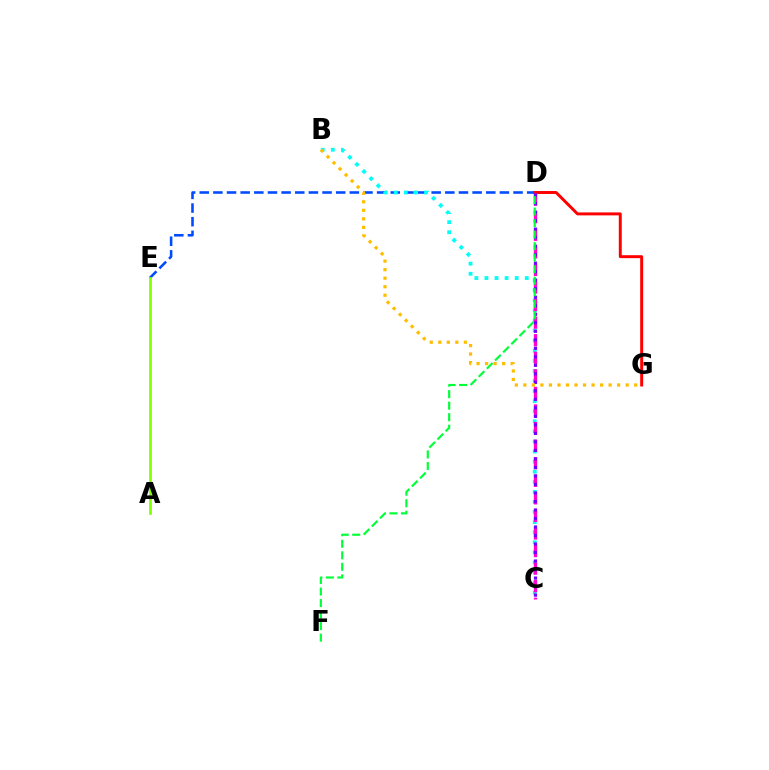{('D', 'E'): [{'color': '#004bff', 'line_style': 'dashed', 'thickness': 1.85}], ('B', 'C'): [{'color': '#00fff6', 'line_style': 'dotted', 'thickness': 2.74}], ('A', 'E'): [{'color': '#84ff00', 'line_style': 'solid', 'thickness': 1.96}], ('D', 'G'): [{'color': '#ff0000', 'line_style': 'solid', 'thickness': 2.13}], ('C', 'D'): [{'color': '#ff00cf', 'line_style': 'dashed', 'thickness': 2.39}, {'color': '#7200ff', 'line_style': 'dotted', 'thickness': 2.31}], ('B', 'G'): [{'color': '#ffbd00', 'line_style': 'dotted', 'thickness': 2.32}], ('D', 'F'): [{'color': '#00ff39', 'line_style': 'dashed', 'thickness': 1.57}]}